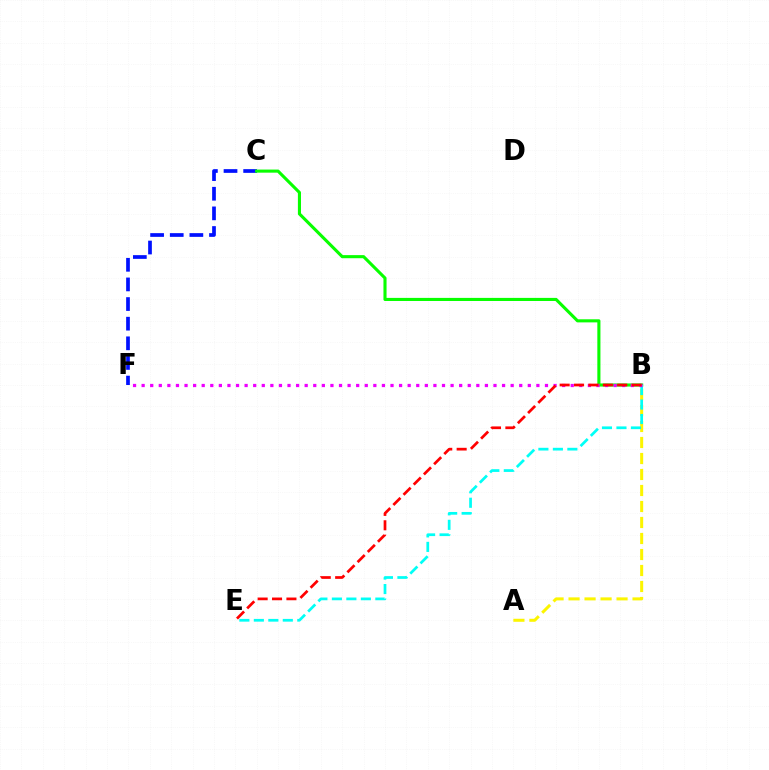{('C', 'F'): [{'color': '#0010ff', 'line_style': 'dashed', 'thickness': 2.67}], ('B', 'C'): [{'color': '#08ff00', 'line_style': 'solid', 'thickness': 2.23}], ('A', 'B'): [{'color': '#fcf500', 'line_style': 'dashed', 'thickness': 2.17}], ('B', 'E'): [{'color': '#00fff6', 'line_style': 'dashed', 'thickness': 1.97}, {'color': '#ff0000', 'line_style': 'dashed', 'thickness': 1.96}], ('B', 'F'): [{'color': '#ee00ff', 'line_style': 'dotted', 'thickness': 2.33}]}